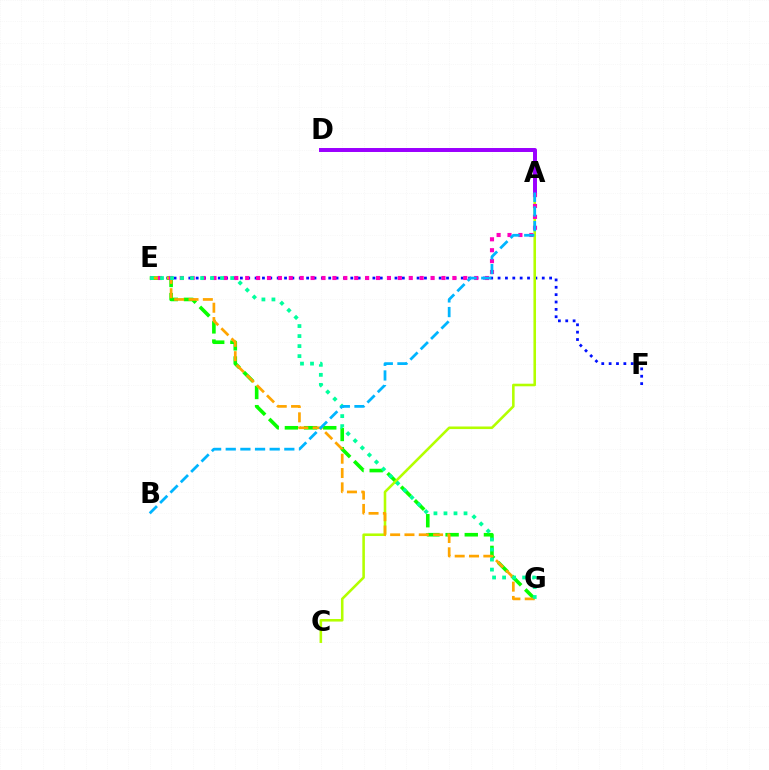{('E', 'F'): [{'color': '#0010ff', 'line_style': 'dotted', 'thickness': 2.0}], ('E', 'G'): [{'color': '#08ff00', 'line_style': 'dashed', 'thickness': 2.6}, {'color': '#ffa500', 'line_style': 'dashed', 'thickness': 1.95}, {'color': '#00ff9d', 'line_style': 'dotted', 'thickness': 2.72}], ('A', 'C'): [{'color': '#b3ff00', 'line_style': 'solid', 'thickness': 1.85}], ('A', 'D'): [{'color': '#ff0000', 'line_style': 'dashed', 'thickness': 1.54}, {'color': '#9b00ff', 'line_style': 'solid', 'thickness': 2.86}], ('A', 'E'): [{'color': '#ff00bd', 'line_style': 'dotted', 'thickness': 2.96}], ('A', 'B'): [{'color': '#00b5ff', 'line_style': 'dashed', 'thickness': 1.99}]}